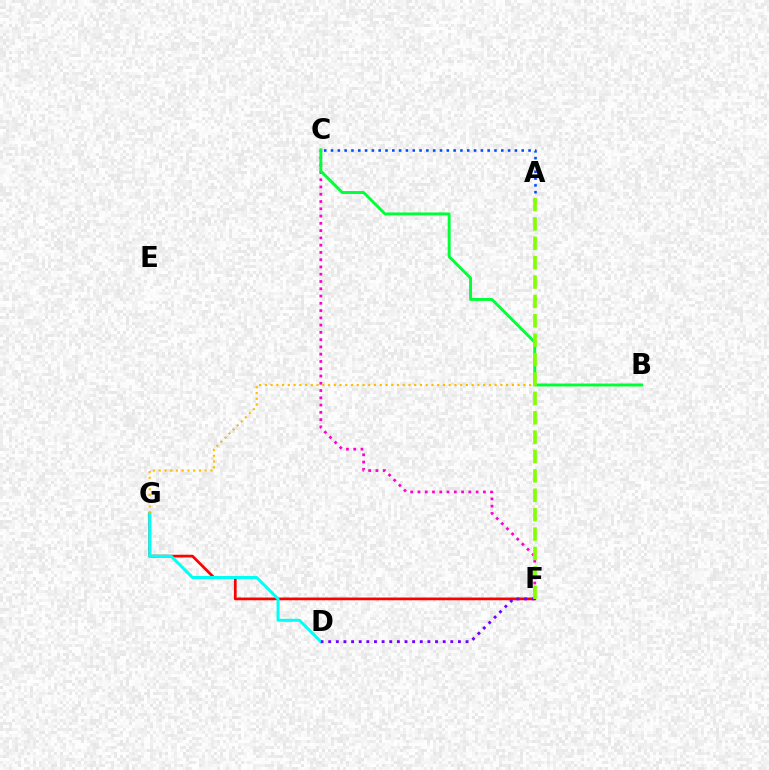{('F', 'G'): [{'color': '#ff0000', 'line_style': 'solid', 'thickness': 1.96}], ('D', 'G'): [{'color': '#00fff6', 'line_style': 'solid', 'thickness': 2.15}], ('C', 'F'): [{'color': '#ff00cf', 'line_style': 'dotted', 'thickness': 1.98}], ('A', 'C'): [{'color': '#004bff', 'line_style': 'dotted', 'thickness': 1.85}], ('D', 'F'): [{'color': '#7200ff', 'line_style': 'dotted', 'thickness': 2.07}], ('B', 'G'): [{'color': '#ffbd00', 'line_style': 'dotted', 'thickness': 1.56}], ('B', 'C'): [{'color': '#00ff39', 'line_style': 'solid', 'thickness': 2.09}], ('A', 'F'): [{'color': '#84ff00', 'line_style': 'dashed', 'thickness': 2.63}]}